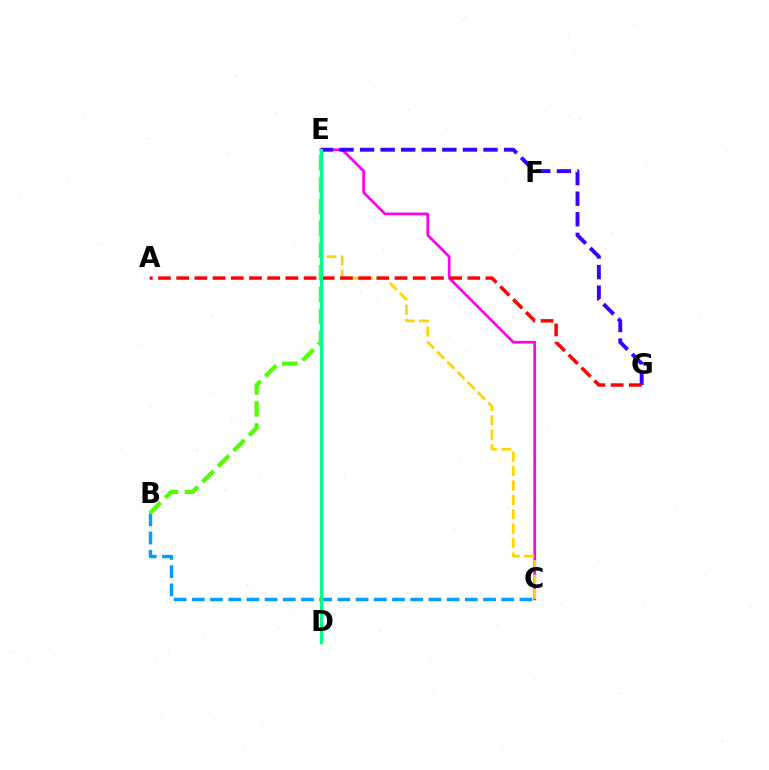{('B', 'C'): [{'color': '#009eff', 'line_style': 'dashed', 'thickness': 2.47}], ('C', 'E'): [{'color': '#ff00ed', 'line_style': 'solid', 'thickness': 1.95}, {'color': '#ffd500', 'line_style': 'dashed', 'thickness': 1.96}], ('E', 'G'): [{'color': '#3700ff', 'line_style': 'dashed', 'thickness': 2.79}], ('A', 'G'): [{'color': '#ff0000', 'line_style': 'dashed', 'thickness': 2.47}], ('B', 'E'): [{'color': '#4fff00', 'line_style': 'dashed', 'thickness': 2.98}], ('D', 'E'): [{'color': '#00ff86', 'line_style': 'solid', 'thickness': 2.26}]}